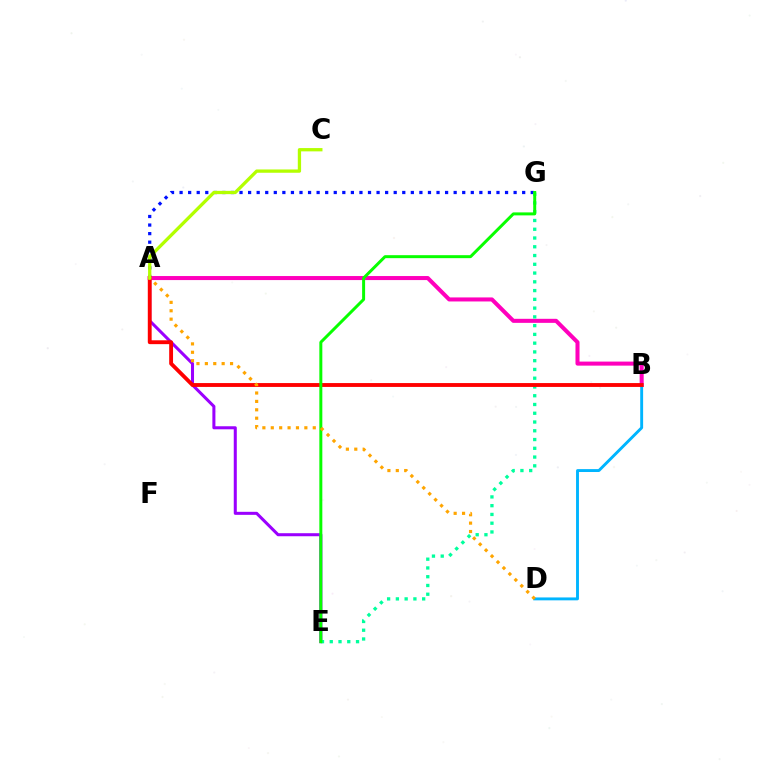{('A', 'E'): [{'color': '#9b00ff', 'line_style': 'solid', 'thickness': 2.19}], ('A', 'B'): [{'color': '#ff00bd', 'line_style': 'solid', 'thickness': 2.91}, {'color': '#ff0000', 'line_style': 'solid', 'thickness': 2.78}], ('A', 'G'): [{'color': '#0010ff', 'line_style': 'dotted', 'thickness': 2.33}], ('E', 'G'): [{'color': '#00ff9d', 'line_style': 'dotted', 'thickness': 2.38}, {'color': '#08ff00', 'line_style': 'solid', 'thickness': 2.14}], ('B', 'D'): [{'color': '#00b5ff', 'line_style': 'solid', 'thickness': 2.09}], ('A', 'D'): [{'color': '#ffa500', 'line_style': 'dotted', 'thickness': 2.28}], ('A', 'C'): [{'color': '#b3ff00', 'line_style': 'solid', 'thickness': 2.37}]}